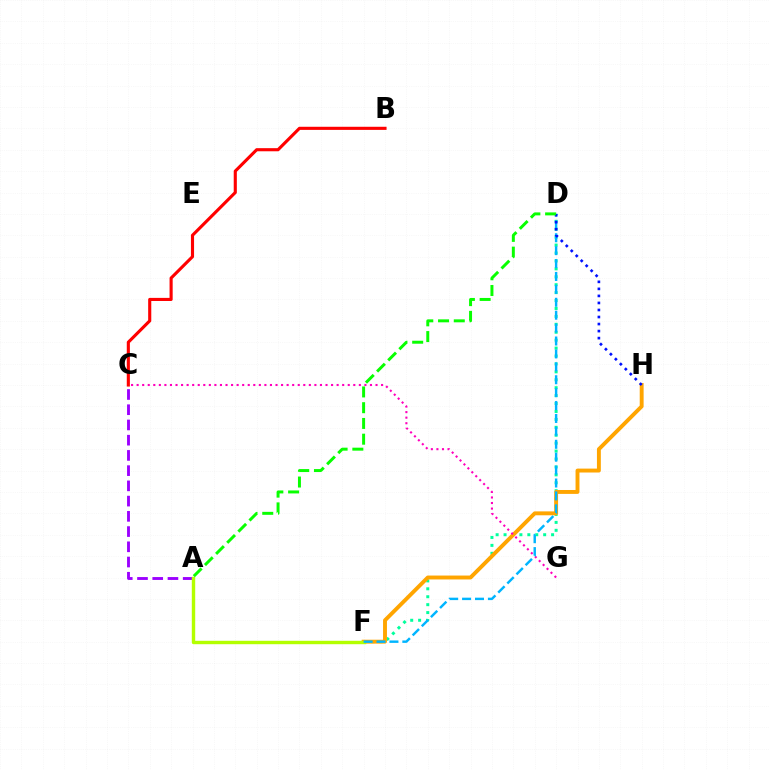{('A', 'C'): [{'color': '#9b00ff', 'line_style': 'dashed', 'thickness': 2.07}], ('D', 'F'): [{'color': '#00ff9d', 'line_style': 'dotted', 'thickness': 2.15}, {'color': '#00b5ff', 'line_style': 'dashed', 'thickness': 1.75}], ('B', 'C'): [{'color': '#ff0000', 'line_style': 'solid', 'thickness': 2.24}], ('F', 'H'): [{'color': '#ffa500', 'line_style': 'solid', 'thickness': 2.81}], ('A', 'F'): [{'color': '#b3ff00', 'line_style': 'solid', 'thickness': 2.45}], ('C', 'G'): [{'color': '#ff00bd', 'line_style': 'dotted', 'thickness': 1.51}], ('D', 'H'): [{'color': '#0010ff', 'line_style': 'dotted', 'thickness': 1.91}], ('A', 'D'): [{'color': '#08ff00', 'line_style': 'dashed', 'thickness': 2.14}]}